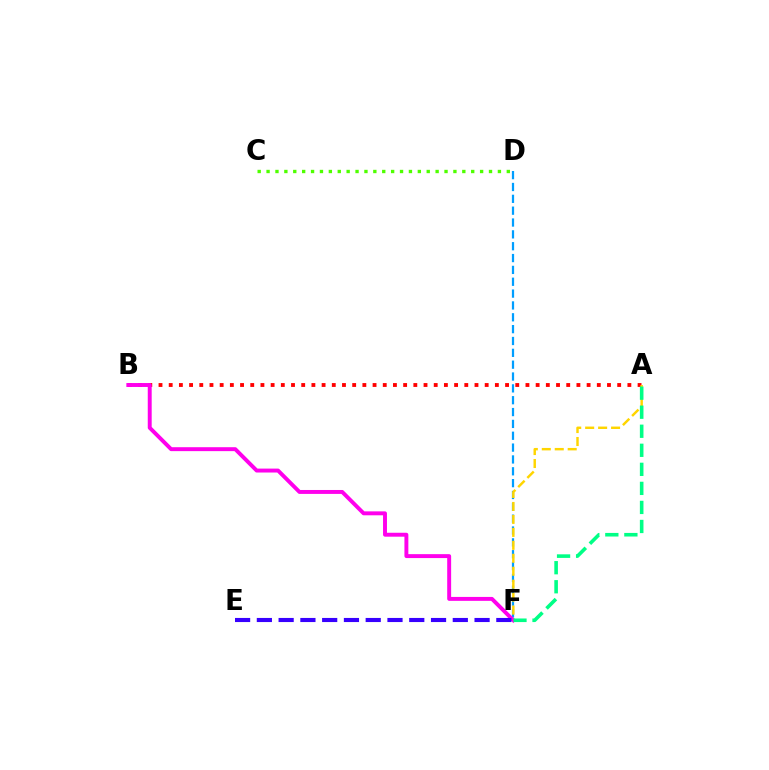{('D', 'F'): [{'color': '#009eff', 'line_style': 'dashed', 'thickness': 1.61}], ('A', 'B'): [{'color': '#ff0000', 'line_style': 'dotted', 'thickness': 2.77}], ('A', 'F'): [{'color': '#ffd500', 'line_style': 'dashed', 'thickness': 1.76}, {'color': '#00ff86', 'line_style': 'dashed', 'thickness': 2.59}], ('B', 'F'): [{'color': '#ff00ed', 'line_style': 'solid', 'thickness': 2.83}], ('E', 'F'): [{'color': '#3700ff', 'line_style': 'dashed', 'thickness': 2.96}], ('C', 'D'): [{'color': '#4fff00', 'line_style': 'dotted', 'thickness': 2.42}]}